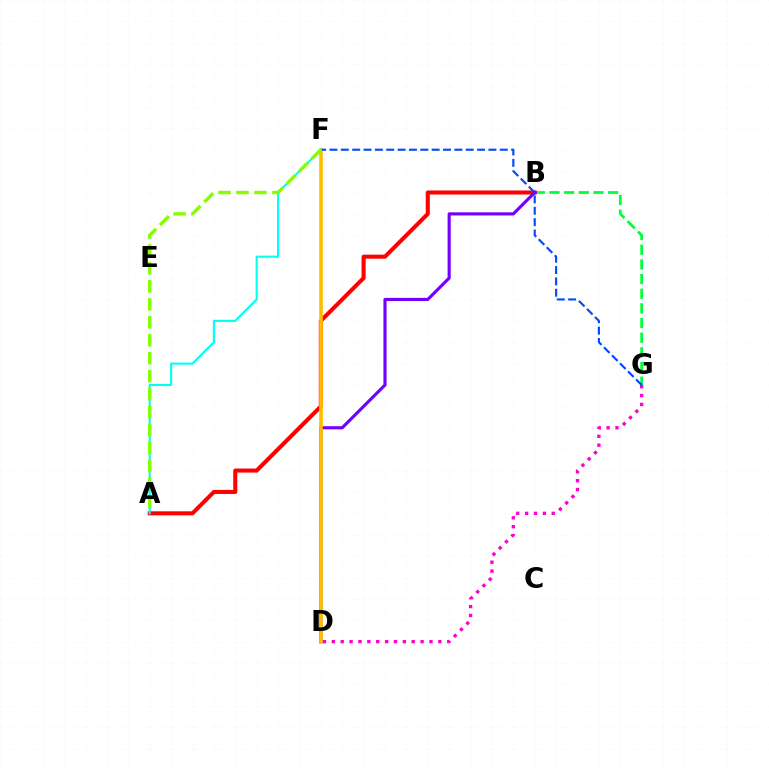{('B', 'G'): [{'color': '#00ff39', 'line_style': 'dashed', 'thickness': 1.99}], ('A', 'B'): [{'color': '#ff0000', 'line_style': 'solid', 'thickness': 2.92}], ('B', 'D'): [{'color': '#7200ff', 'line_style': 'solid', 'thickness': 2.26}], ('D', 'F'): [{'color': '#ffbd00', 'line_style': 'solid', 'thickness': 2.61}], ('D', 'G'): [{'color': '#ff00cf', 'line_style': 'dotted', 'thickness': 2.41}], ('F', 'G'): [{'color': '#004bff', 'line_style': 'dashed', 'thickness': 1.54}], ('A', 'F'): [{'color': '#00fff6', 'line_style': 'solid', 'thickness': 1.52}, {'color': '#84ff00', 'line_style': 'dashed', 'thickness': 2.44}]}